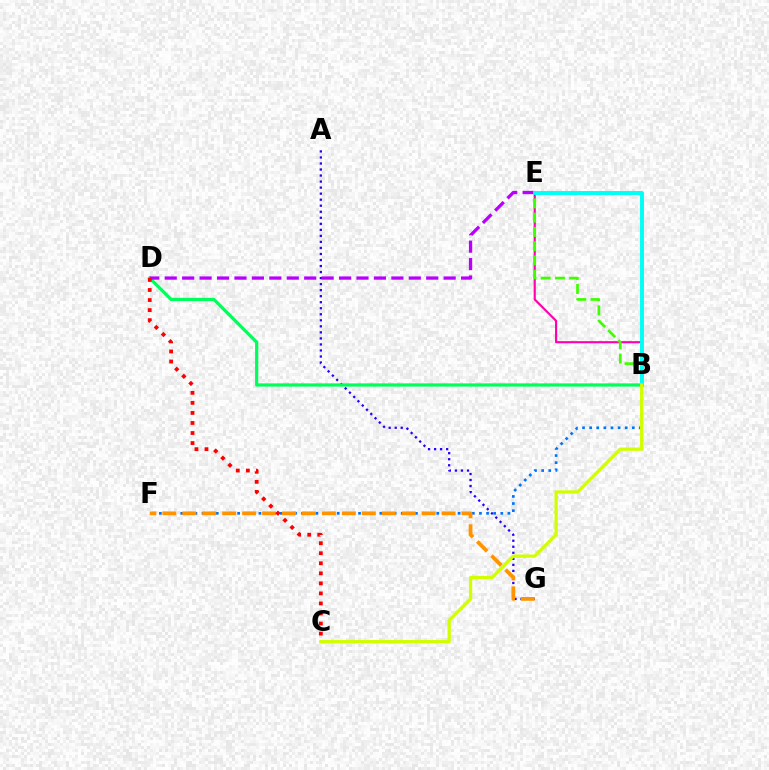{('A', 'G'): [{'color': '#2500ff', 'line_style': 'dotted', 'thickness': 1.64}], ('B', 'F'): [{'color': '#0074ff', 'line_style': 'dotted', 'thickness': 1.93}], ('F', 'G'): [{'color': '#ff9400', 'line_style': 'dashed', 'thickness': 2.71}], ('B', 'E'): [{'color': '#ff00ac', 'line_style': 'solid', 'thickness': 1.55}, {'color': '#3dff00', 'line_style': 'dashed', 'thickness': 1.94}, {'color': '#00fff6', 'line_style': 'solid', 'thickness': 2.83}], ('B', 'D'): [{'color': '#00ff5c', 'line_style': 'solid', 'thickness': 2.33}], ('D', 'E'): [{'color': '#b900ff', 'line_style': 'dashed', 'thickness': 2.37}], ('C', 'D'): [{'color': '#ff0000', 'line_style': 'dotted', 'thickness': 2.73}], ('B', 'C'): [{'color': '#d1ff00', 'line_style': 'solid', 'thickness': 2.35}]}